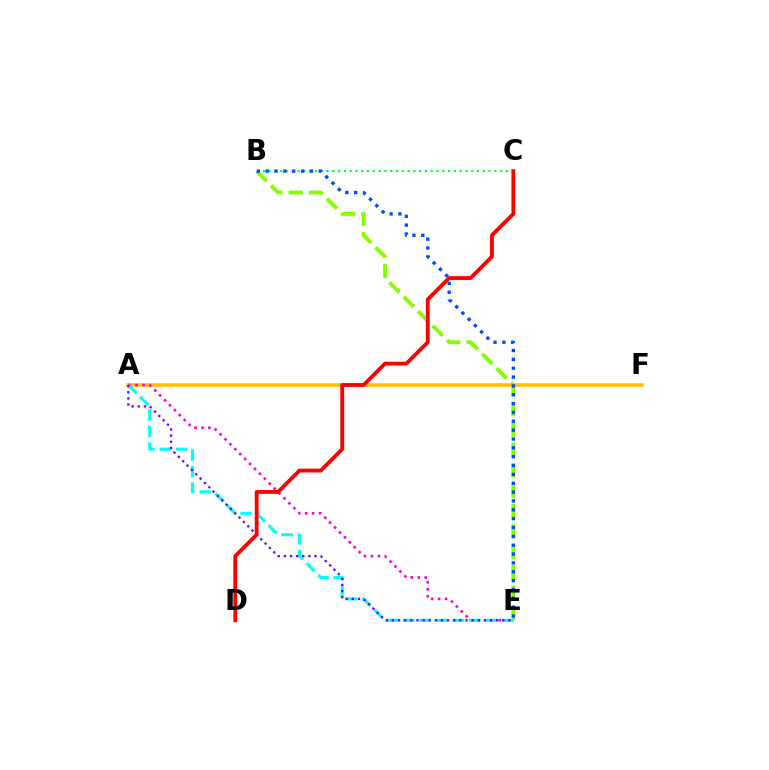{('B', 'E'): [{'color': '#84ff00', 'line_style': 'dashed', 'thickness': 2.77}, {'color': '#004bff', 'line_style': 'dotted', 'thickness': 2.4}], ('B', 'C'): [{'color': '#00ff39', 'line_style': 'dotted', 'thickness': 1.57}], ('A', 'F'): [{'color': '#ffbd00', 'line_style': 'solid', 'thickness': 2.52}], ('A', 'E'): [{'color': '#ff00cf', 'line_style': 'dotted', 'thickness': 1.89}, {'color': '#00fff6', 'line_style': 'dashed', 'thickness': 2.25}, {'color': '#7200ff', 'line_style': 'dotted', 'thickness': 1.67}], ('C', 'D'): [{'color': '#ff0000', 'line_style': 'solid', 'thickness': 2.75}]}